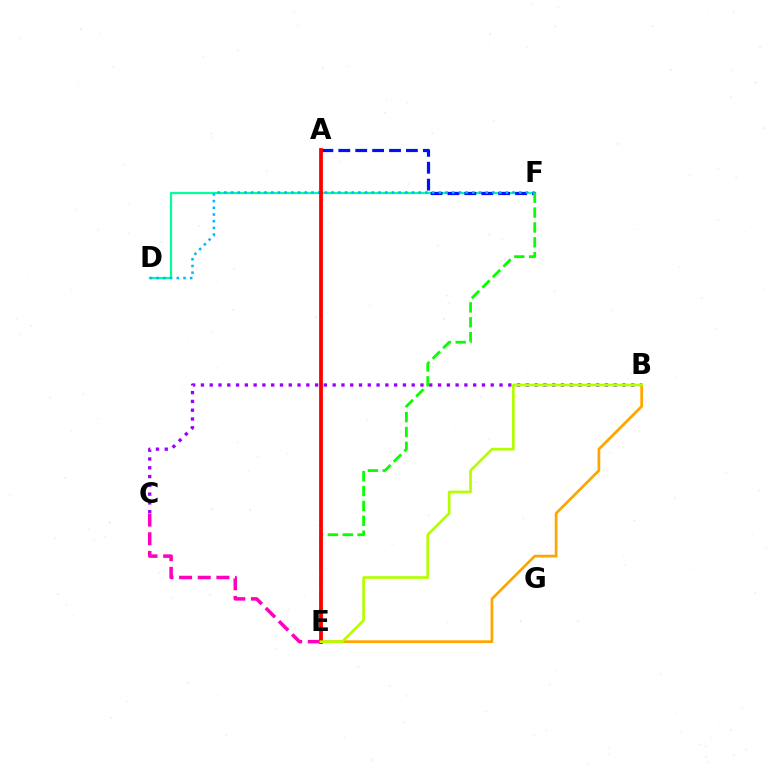{('B', 'C'): [{'color': '#9b00ff', 'line_style': 'dotted', 'thickness': 2.39}], ('C', 'E'): [{'color': '#ff00bd', 'line_style': 'dashed', 'thickness': 2.53}], ('B', 'E'): [{'color': '#ffa500', 'line_style': 'solid', 'thickness': 1.96}, {'color': '#b3ff00', 'line_style': 'solid', 'thickness': 1.93}], ('D', 'F'): [{'color': '#00ff9d', 'line_style': 'solid', 'thickness': 1.59}, {'color': '#00b5ff', 'line_style': 'dotted', 'thickness': 1.82}], ('A', 'F'): [{'color': '#0010ff', 'line_style': 'dashed', 'thickness': 2.3}], ('E', 'F'): [{'color': '#08ff00', 'line_style': 'dashed', 'thickness': 2.02}], ('A', 'E'): [{'color': '#ff0000', 'line_style': 'solid', 'thickness': 2.73}]}